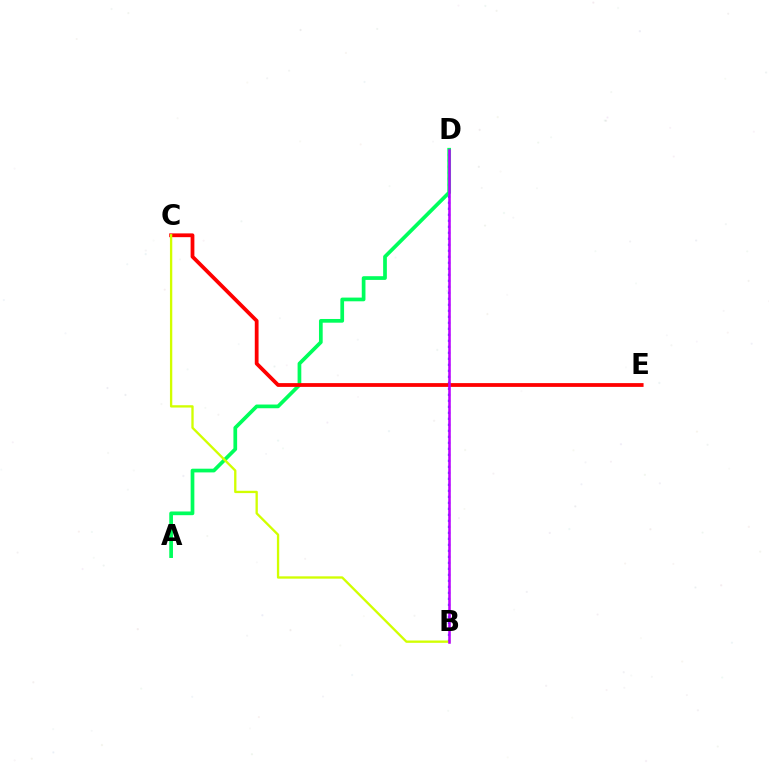{('B', 'D'): [{'color': '#0074ff', 'line_style': 'dotted', 'thickness': 1.63}, {'color': '#b900ff', 'line_style': 'solid', 'thickness': 1.84}], ('A', 'D'): [{'color': '#00ff5c', 'line_style': 'solid', 'thickness': 2.67}], ('C', 'E'): [{'color': '#ff0000', 'line_style': 'solid', 'thickness': 2.72}], ('B', 'C'): [{'color': '#d1ff00', 'line_style': 'solid', 'thickness': 1.67}]}